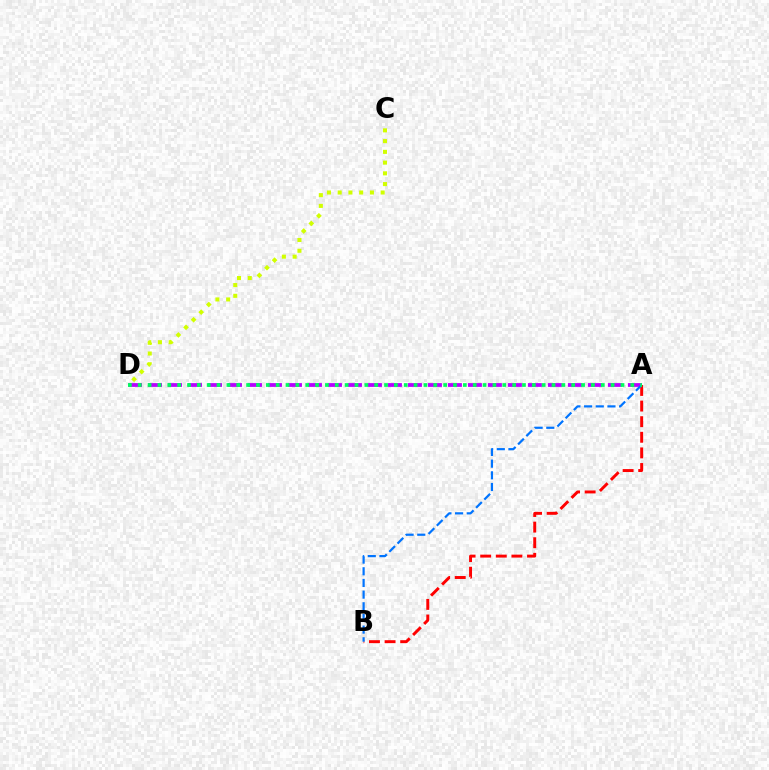{('A', 'D'): [{'color': '#b900ff', 'line_style': 'dashed', 'thickness': 2.72}, {'color': '#00ff5c', 'line_style': 'dotted', 'thickness': 2.68}], ('A', 'B'): [{'color': '#ff0000', 'line_style': 'dashed', 'thickness': 2.12}, {'color': '#0074ff', 'line_style': 'dashed', 'thickness': 1.59}], ('C', 'D'): [{'color': '#d1ff00', 'line_style': 'dotted', 'thickness': 2.92}]}